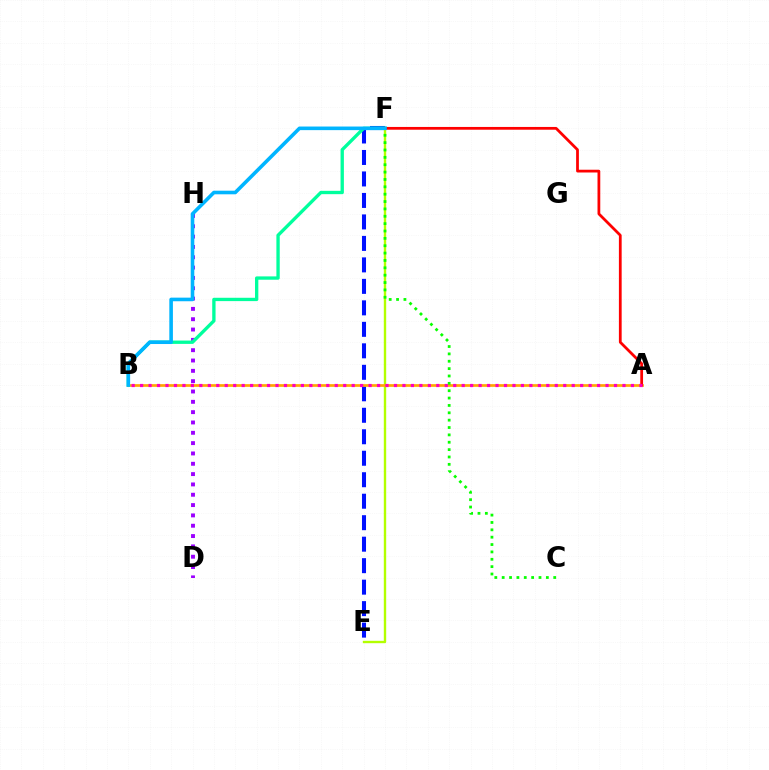{('E', 'F'): [{'color': '#0010ff', 'line_style': 'dashed', 'thickness': 2.92}, {'color': '#b3ff00', 'line_style': 'solid', 'thickness': 1.71}], ('A', 'B'): [{'color': '#ffa500', 'line_style': 'solid', 'thickness': 1.94}, {'color': '#ff00bd', 'line_style': 'dotted', 'thickness': 2.3}], ('C', 'F'): [{'color': '#08ff00', 'line_style': 'dotted', 'thickness': 2.0}], ('D', 'H'): [{'color': '#9b00ff', 'line_style': 'dotted', 'thickness': 2.81}], ('B', 'F'): [{'color': '#00ff9d', 'line_style': 'solid', 'thickness': 2.4}, {'color': '#00b5ff', 'line_style': 'solid', 'thickness': 2.59}], ('A', 'F'): [{'color': '#ff0000', 'line_style': 'solid', 'thickness': 1.99}]}